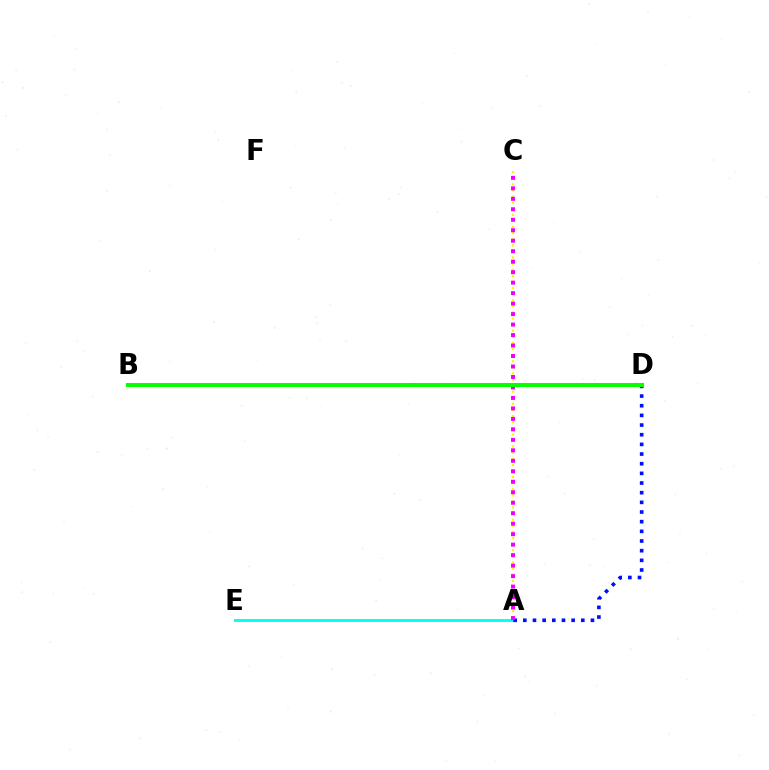{('A', 'C'): [{'color': '#fcf500', 'line_style': 'dotted', 'thickness': 1.66}, {'color': '#ee00ff', 'line_style': 'dotted', 'thickness': 2.85}], ('B', 'D'): [{'color': '#ff0000', 'line_style': 'solid', 'thickness': 2.66}, {'color': '#08ff00', 'line_style': 'solid', 'thickness': 2.92}], ('A', 'E'): [{'color': '#00fff6', 'line_style': 'solid', 'thickness': 2.09}], ('A', 'D'): [{'color': '#0010ff', 'line_style': 'dotted', 'thickness': 2.63}]}